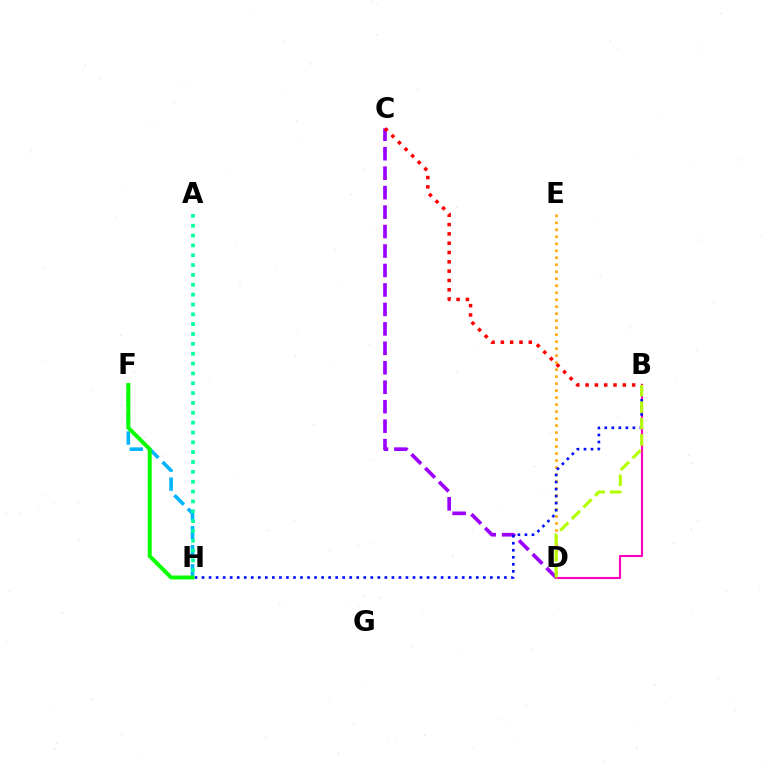{('C', 'D'): [{'color': '#9b00ff', 'line_style': 'dashed', 'thickness': 2.64}], ('F', 'H'): [{'color': '#00b5ff', 'line_style': 'dashed', 'thickness': 2.59}, {'color': '#08ff00', 'line_style': 'solid', 'thickness': 2.86}], ('A', 'H'): [{'color': '#00ff9d', 'line_style': 'dotted', 'thickness': 2.68}], ('B', 'D'): [{'color': '#ff00bd', 'line_style': 'solid', 'thickness': 1.52}, {'color': '#b3ff00', 'line_style': 'dashed', 'thickness': 2.23}], ('B', 'C'): [{'color': '#ff0000', 'line_style': 'dotted', 'thickness': 2.53}], ('D', 'E'): [{'color': '#ffa500', 'line_style': 'dotted', 'thickness': 1.9}], ('B', 'H'): [{'color': '#0010ff', 'line_style': 'dotted', 'thickness': 1.91}]}